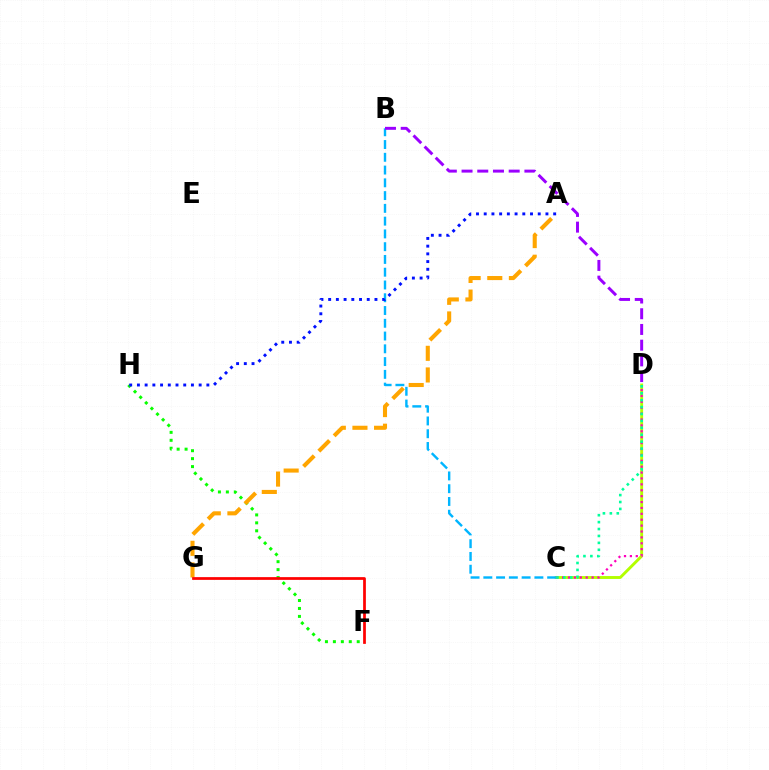{('C', 'D'): [{'color': '#b3ff00', 'line_style': 'solid', 'thickness': 2.09}, {'color': '#ff00bd', 'line_style': 'dotted', 'thickness': 1.6}, {'color': '#00ff9d', 'line_style': 'dotted', 'thickness': 1.88}], ('B', 'C'): [{'color': '#00b5ff', 'line_style': 'dashed', 'thickness': 1.73}], ('F', 'H'): [{'color': '#08ff00', 'line_style': 'dotted', 'thickness': 2.16}], ('B', 'D'): [{'color': '#9b00ff', 'line_style': 'dashed', 'thickness': 2.13}], ('A', 'H'): [{'color': '#0010ff', 'line_style': 'dotted', 'thickness': 2.1}], ('A', 'G'): [{'color': '#ffa500', 'line_style': 'dashed', 'thickness': 2.94}], ('F', 'G'): [{'color': '#ff0000', 'line_style': 'solid', 'thickness': 1.97}]}